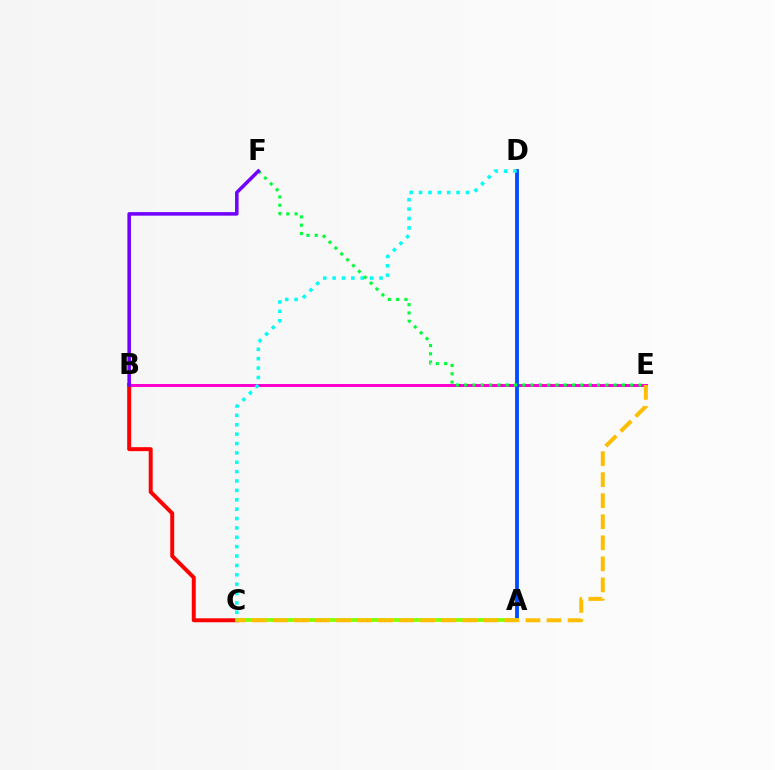{('B', 'E'): [{'color': '#ff00cf', 'line_style': 'solid', 'thickness': 2.16}], ('A', 'D'): [{'color': '#004bff', 'line_style': 'solid', 'thickness': 2.75}], ('C', 'D'): [{'color': '#00fff6', 'line_style': 'dotted', 'thickness': 2.55}], ('B', 'C'): [{'color': '#ff0000', 'line_style': 'solid', 'thickness': 2.85}], ('E', 'F'): [{'color': '#00ff39', 'line_style': 'dotted', 'thickness': 2.25}], ('A', 'C'): [{'color': '#84ff00', 'line_style': 'solid', 'thickness': 2.7}], ('B', 'F'): [{'color': '#7200ff', 'line_style': 'solid', 'thickness': 2.55}], ('C', 'E'): [{'color': '#ffbd00', 'line_style': 'dashed', 'thickness': 2.86}]}